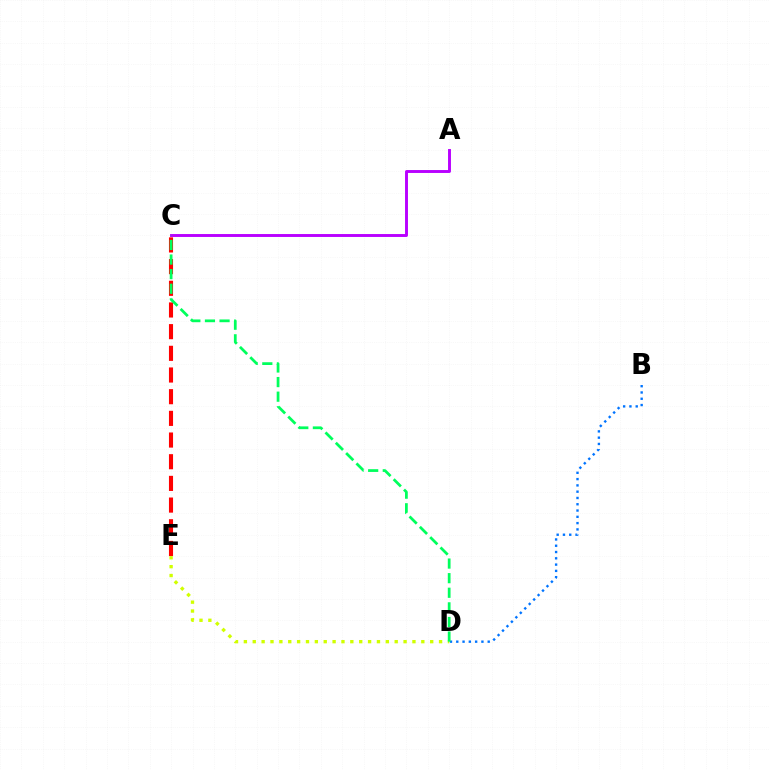{('A', 'C'): [{'color': '#b900ff', 'line_style': 'solid', 'thickness': 2.1}], ('C', 'E'): [{'color': '#ff0000', 'line_style': 'dashed', 'thickness': 2.94}], ('B', 'D'): [{'color': '#0074ff', 'line_style': 'dotted', 'thickness': 1.71}], ('D', 'E'): [{'color': '#d1ff00', 'line_style': 'dotted', 'thickness': 2.41}], ('C', 'D'): [{'color': '#00ff5c', 'line_style': 'dashed', 'thickness': 1.98}]}